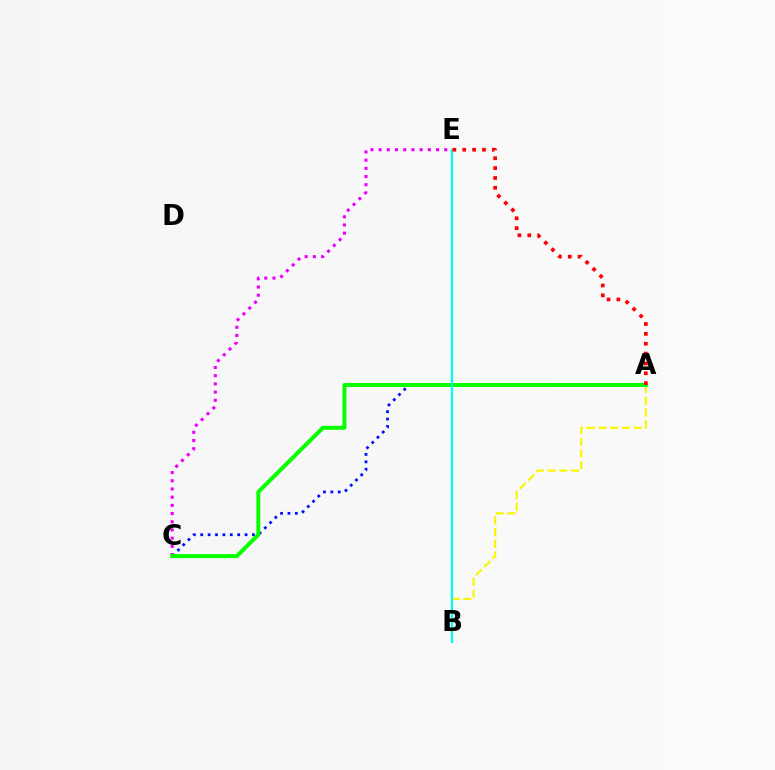{('A', 'C'): [{'color': '#0010ff', 'line_style': 'dotted', 'thickness': 2.01}, {'color': '#08ff00', 'line_style': 'solid', 'thickness': 2.87}], ('A', 'B'): [{'color': '#fcf500', 'line_style': 'dashed', 'thickness': 1.59}], ('C', 'E'): [{'color': '#ee00ff', 'line_style': 'dotted', 'thickness': 2.23}], ('B', 'E'): [{'color': '#00fff6', 'line_style': 'solid', 'thickness': 1.62}], ('A', 'E'): [{'color': '#ff0000', 'line_style': 'dotted', 'thickness': 2.68}]}